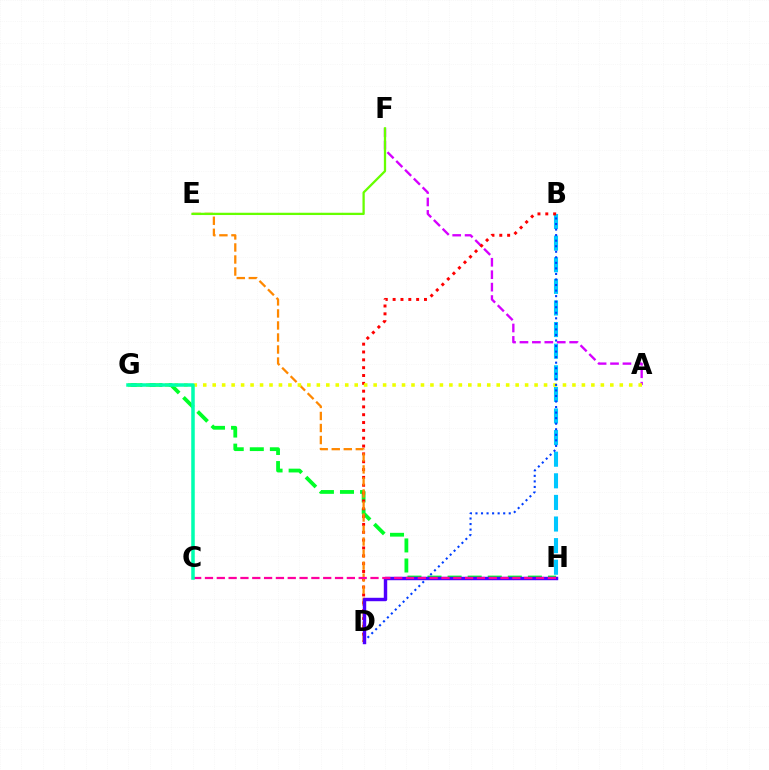{('G', 'H'): [{'color': '#00ff27', 'line_style': 'dashed', 'thickness': 2.73}], ('B', 'H'): [{'color': '#00c7ff', 'line_style': 'dashed', 'thickness': 2.94}], ('A', 'F'): [{'color': '#d600ff', 'line_style': 'dashed', 'thickness': 1.69}], ('B', 'D'): [{'color': '#ff0000', 'line_style': 'dotted', 'thickness': 2.13}, {'color': '#003fff', 'line_style': 'dotted', 'thickness': 1.51}], ('D', 'E'): [{'color': '#ff8800', 'line_style': 'dashed', 'thickness': 1.63}], ('A', 'G'): [{'color': '#eeff00', 'line_style': 'dotted', 'thickness': 2.57}], ('E', 'F'): [{'color': '#66ff00', 'line_style': 'solid', 'thickness': 1.64}], ('D', 'H'): [{'color': '#4f00ff', 'line_style': 'solid', 'thickness': 2.47}], ('C', 'H'): [{'color': '#ff00a0', 'line_style': 'dashed', 'thickness': 1.61}], ('C', 'G'): [{'color': '#00ffaf', 'line_style': 'solid', 'thickness': 2.53}]}